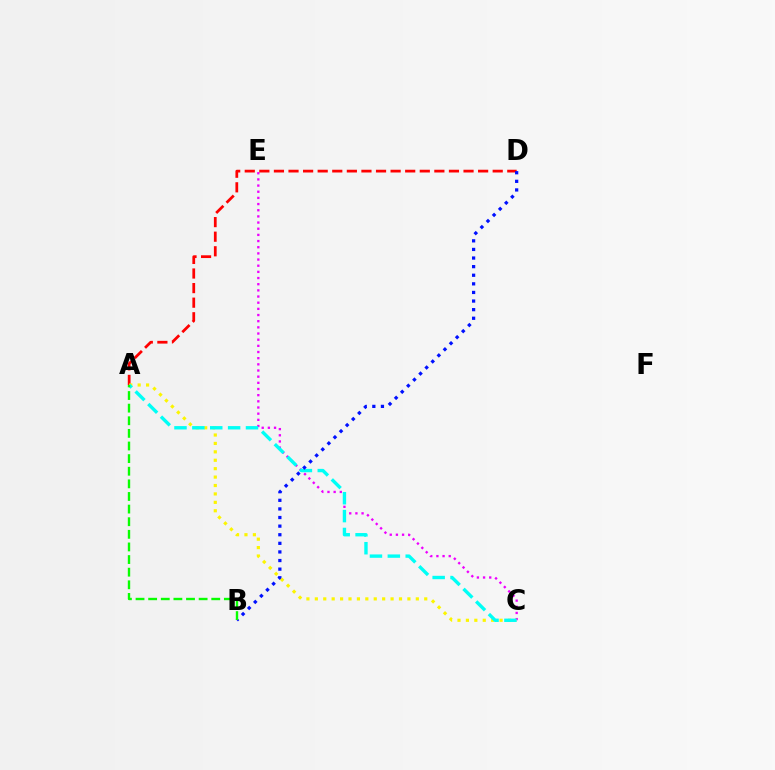{('C', 'E'): [{'color': '#ee00ff', 'line_style': 'dotted', 'thickness': 1.67}], ('A', 'D'): [{'color': '#ff0000', 'line_style': 'dashed', 'thickness': 1.98}], ('A', 'C'): [{'color': '#fcf500', 'line_style': 'dotted', 'thickness': 2.29}, {'color': '#00fff6', 'line_style': 'dashed', 'thickness': 2.43}], ('B', 'D'): [{'color': '#0010ff', 'line_style': 'dotted', 'thickness': 2.34}], ('A', 'B'): [{'color': '#08ff00', 'line_style': 'dashed', 'thickness': 1.71}]}